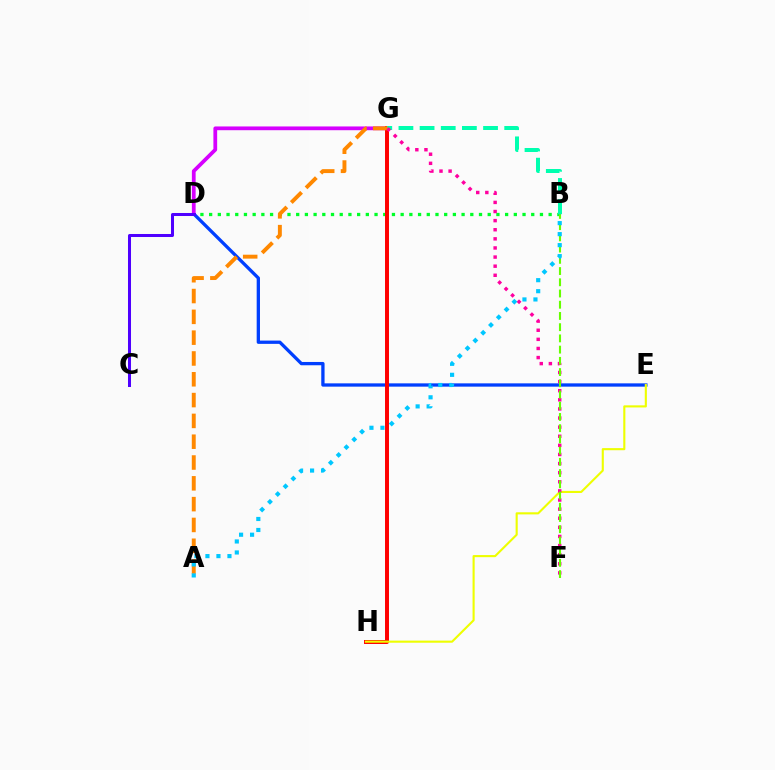{('D', 'E'): [{'color': '#003fff', 'line_style': 'solid', 'thickness': 2.38}], ('D', 'G'): [{'color': '#d600ff', 'line_style': 'solid', 'thickness': 2.7}], ('B', 'D'): [{'color': '#00ff27', 'line_style': 'dotted', 'thickness': 2.37}], ('G', 'H'): [{'color': '#ff0000', 'line_style': 'solid', 'thickness': 2.85}], ('B', 'G'): [{'color': '#00ffaf', 'line_style': 'dashed', 'thickness': 2.87}], ('E', 'H'): [{'color': '#eeff00', 'line_style': 'solid', 'thickness': 1.52}], ('A', 'G'): [{'color': '#ff8800', 'line_style': 'dashed', 'thickness': 2.83}], ('C', 'D'): [{'color': '#4f00ff', 'line_style': 'solid', 'thickness': 2.17}], ('F', 'G'): [{'color': '#ff00a0', 'line_style': 'dotted', 'thickness': 2.47}], ('B', 'F'): [{'color': '#66ff00', 'line_style': 'dashed', 'thickness': 1.52}], ('A', 'B'): [{'color': '#00c7ff', 'line_style': 'dotted', 'thickness': 2.99}]}